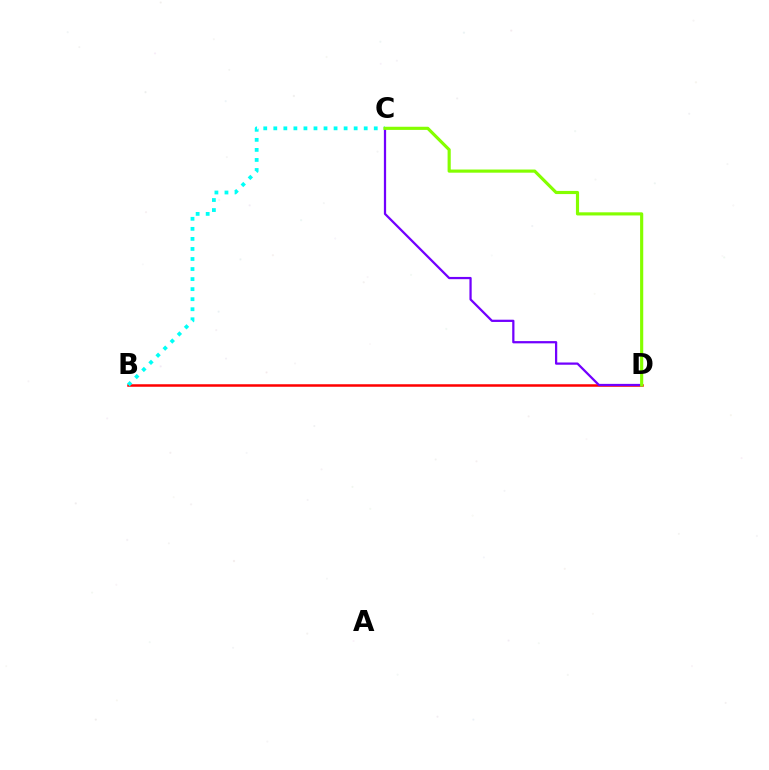{('B', 'D'): [{'color': '#ff0000', 'line_style': 'solid', 'thickness': 1.8}], ('B', 'C'): [{'color': '#00fff6', 'line_style': 'dotted', 'thickness': 2.73}], ('C', 'D'): [{'color': '#7200ff', 'line_style': 'solid', 'thickness': 1.62}, {'color': '#84ff00', 'line_style': 'solid', 'thickness': 2.27}]}